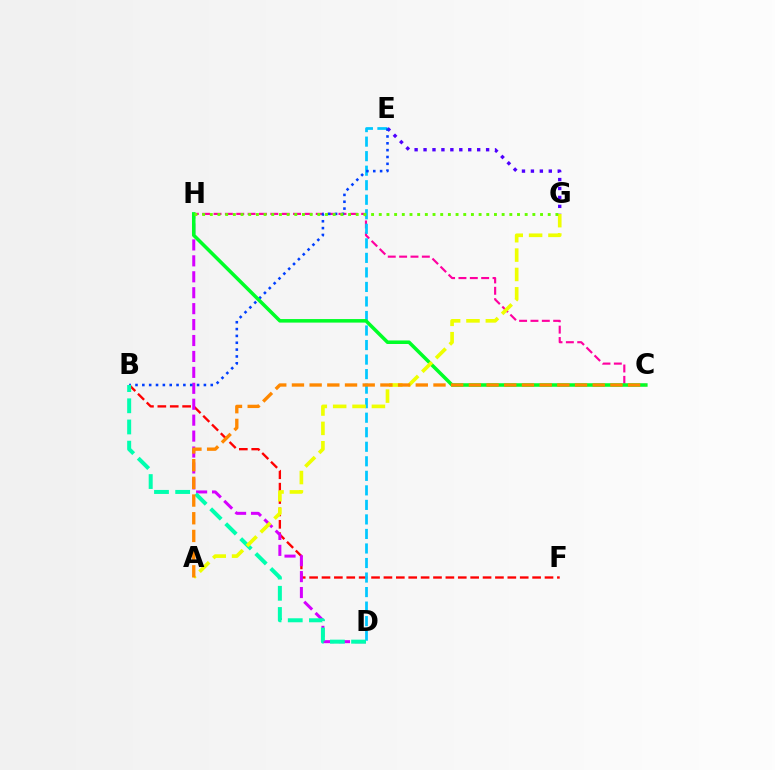{('C', 'H'): [{'color': '#ff00a0', 'line_style': 'dashed', 'thickness': 1.54}, {'color': '#00ff27', 'line_style': 'solid', 'thickness': 2.54}], ('B', 'F'): [{'color': '#ff0000', 'line_style': 'dashed', 'thickness': 1.68}], ('E', 'G'): [{'color': '#4f00ff', 'line_style': 'dotted', 'thickness': 2.43}], ('D', 'H'): [{'color': '#d600ff', 'line_style': 'dashed', 'thickness': 2.16}], ('D', 'E'): [{'color': '#00c7ff', 'line_style': 'dashed', 'thickness': 1.97}], ('B', 'E'): [{'color': '#003fff', 'line_style': 'dotted', 'thickness': 1.86}], ('B', 'D'): [{'color': '#00ffaf', 'line_style': 'dashed', 'thickness': 2.88}], ('A', 'G'): [{'color': '#eeff00', 'line_style': 'dashed', 'thickness': 2.63}], ('A', 'C'): [{'color': '#ff8800', 'line_style': 'dashed', 'thickness': 2.4}], ('G', 'H'): [{'color': '#66ff00', 'line_style': 'dotted', 'thickness': 2.09}]}